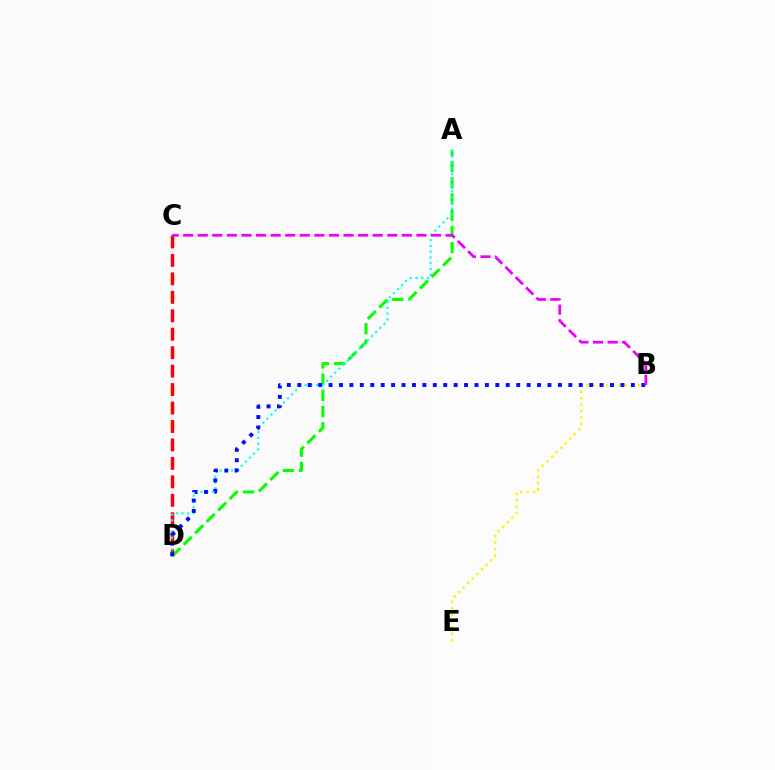{('B', 'E'): [{'color': '#fcf500', 'line_style': 'dotted', 'thickness': 1.75}], ('C', 'D'): [{'color': '#ff0000', 'line_style': 'dashed', 'thickness': 2.51}], ('A', 'D'): [{'color': '#08ff00', 'line_style': 'dashed', 'thickness': 2.2}, {'color': '#00fff6', 'line_style': 'dotted', 'thickness': 1.57}], ('B', 'D'): [{'color': '#0010ff', 'line_style': 'dotted', 'thickness': 2.83}], ('B', 'C'): [{'color': '#ee00ff', 'line_style': 'dashed', 'thickness': 1.98}]}